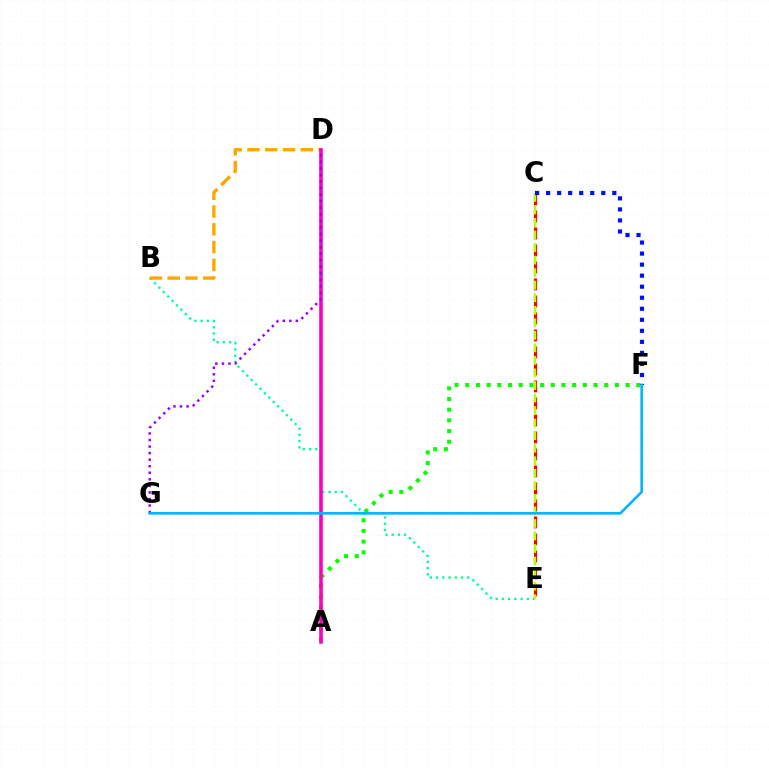{('B', 'E'): [{'color': '#00ff9d', 'line_style': 'dotted', 'thickness': 1.69}], ('B', 'D'): [{'color': '#ffa500', 'line_style': 'dashed', 'thickness': 2.42}], ('C', 'E'): [{'color': '#ff0000', 'line_style': 'dashed', 'thickness': 2.31}, {'color': '#b3ff00', 'line_style': 'dashed', 'thickness': 1.7}], ('A', 'F'): [{'color': '#08ff00', 'line_style': 'dotted', 'thickness': 2.9}], ('A', 'D'): [{'color': '#ff00bd', 'line_style': 'solid', 'thickness': 2.58}], ('D', 'G'): [{'color': '#9b00ff', 'line_style': 'dotted', 'thickness': 1.78}], ('C', 'F'): [{'color': '#0010ff', 'line_style': 'dotted', 'thickness': 3.0}], ('F', 'G'): [{'color': '#00b5ff', 'line_style': 'solid', 'thickness': 1.87}]}